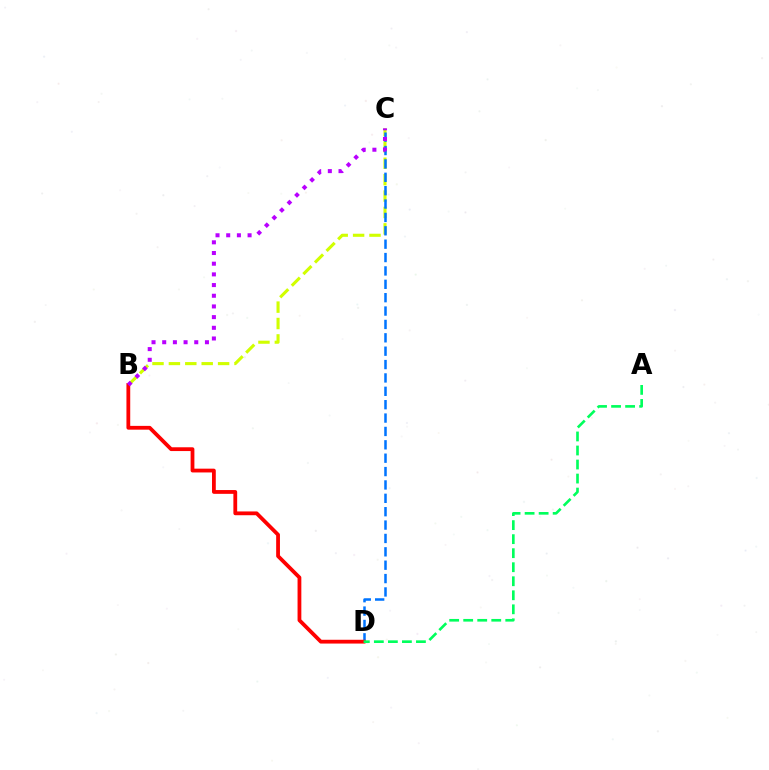{('B', 'C'): [{'color': '#d1ff00', 'line_style': 'dashed', 'thickness': 2.23}, {'color': '#b900ff', 'line_style': 'dotted', 'thickness': 2.9}], ('C', 'D'): [{'color': '#0074ff', 'line_style': 'dashed', 'thickness': 1.82}], ('B', 'D'): [{'color': '#ff0000', 'line_style': 'solid', 'thickness': 2.73}], ('A', 'D'): [{'color': '#00ff5c', 'line_style': 'dashed', 'thickness': 1.91}]}